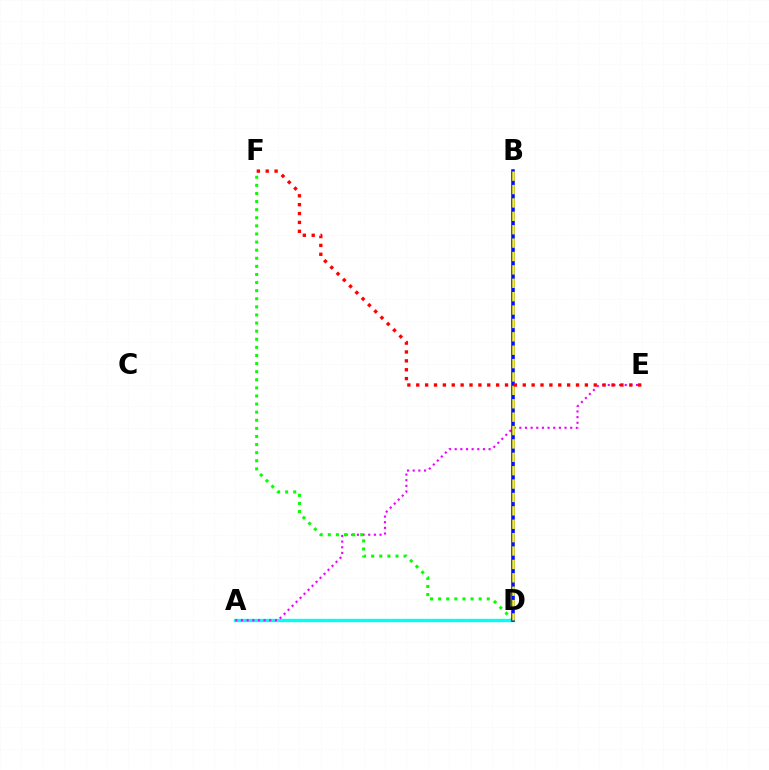{('A', 'D'): [{'color': '#00fff6', 'line_style': 'solid', 'thickness': 2.42}], ('A', 'E'): [{'color': '#ee00ff', 'line_style': 'dotted', 'thickness': 1.54}], ('D', 'F'): [{'color': '#08ff00', 'line_style': 'dotted', 'thickness': 2.2}], ('B', 'D'): [{'color': '#0010ff', 'line_style': 'solid', 'thickness': 2.57}, {'color': '#fcf500', 'line_style': 'dashed', 'thickness': 1.82}], ('E', 'F'): [{'color': '#ff0000', 'line_style': 'dotted', 'thickness': 2.41}]}